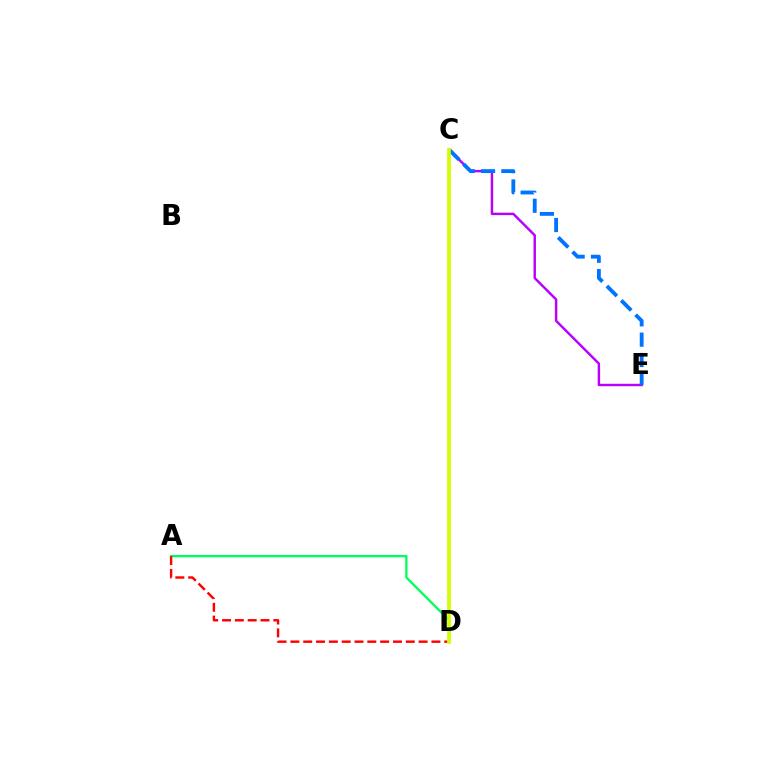{('A', 'D'): [{'color': '#00ff5c', 'line_style': 'solid', 'thickness': 1.66}, {'color': '#ff0000', 'line_style': 'dashed', 'thickness': 1.74}], ('C', 'E'): [{'color': '#b900ff', 'line_style': 'solid', 'thickness': 1.75}, {'color': '#0074ff', 'line_style': 'dashed', 'thickness': 2.76}], ('C', 'D'): [{'color': '#d1ff00', 'line_style': 'solid', 'thickness': 2.67}]}